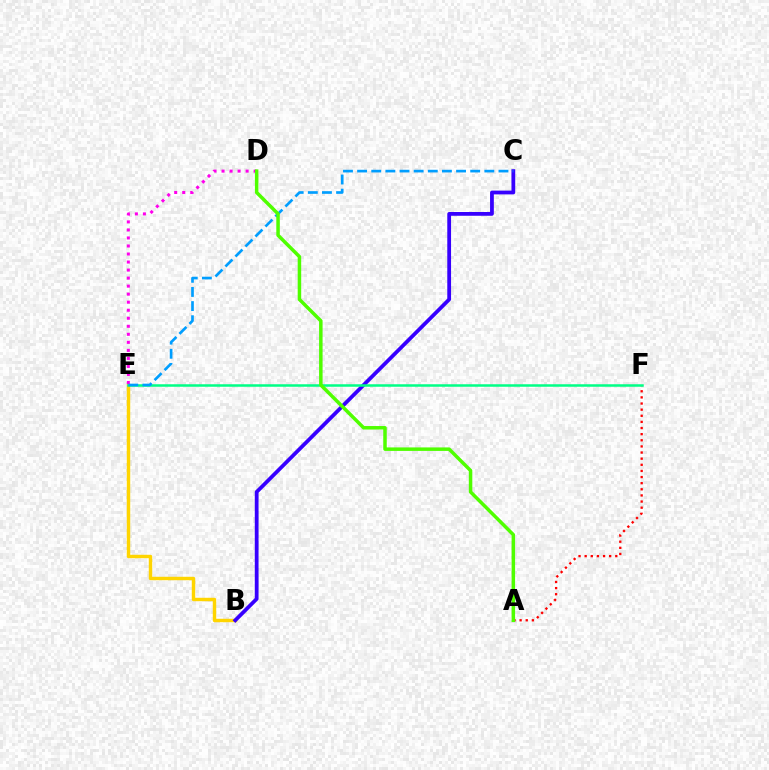{('B', 'E'): [{'color': '#ffd500', 'line_style': 'solid', 'thickness': 2.48}], ('A', 'F'): [{'color': '#ff0000', 'line_style': 'dotted', 'thickness': 1.66}], ('D', 'E'): [{'color': '#ff00ed', 'line_style': 'dotted', 'thickness': 2.18}], ('B', 'C'): [{'color': '#3700ff', 'line_style': 'solid', 'thickness': 2.72}], ('E', 'F'): [{'color': '#00ff86', 'line_style': 'solid', 'thickness': 1.81}], ('C', 'E'): [{'color': '#009eff', 'line_style': 'dashed', 'thickness': 1.92}], ('A', 'D'): [{'color': '#4fff00', 'line_style': 'solid', 'thickness': 2.52}]}